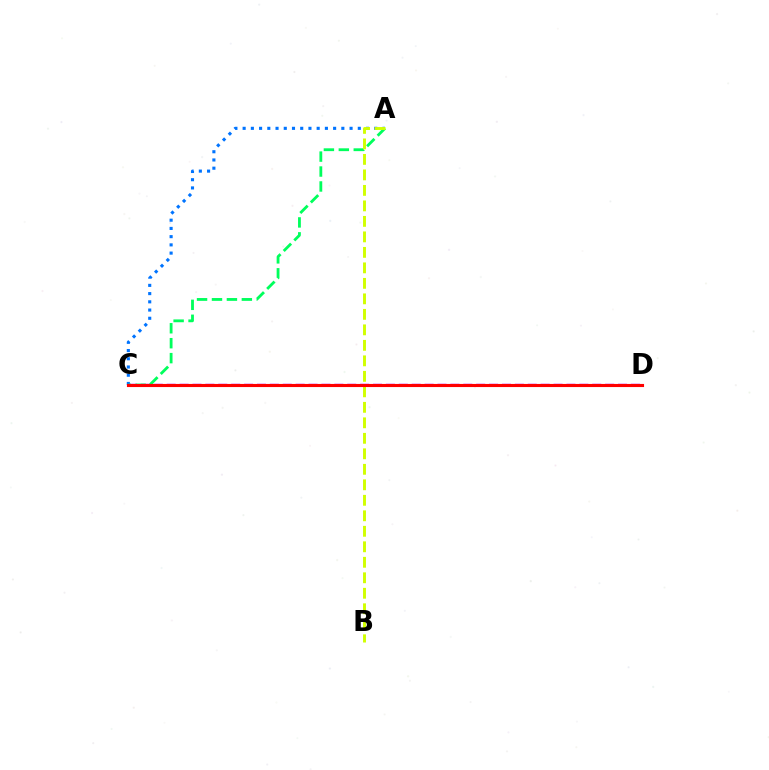{('C', 'D'): [{'color': '#b900ff', 'line_style': 'dashed', 'thickness': 1.75}, {'color': '#ff0000', 'line_style': 'solid', 'thickness': 2.24}], ('A', 'C'): [{'color': '#0074ff', 'line_style': 'dotted', 'thickness': 2.23}, {'color': '#00ff5c', 'line_style': 'dashed', 'thickness': 2.03}], ('A', 'B'): [{'color': '#d1ff00', 'line_style': 'dashed', 'thickness': 2.11}]}